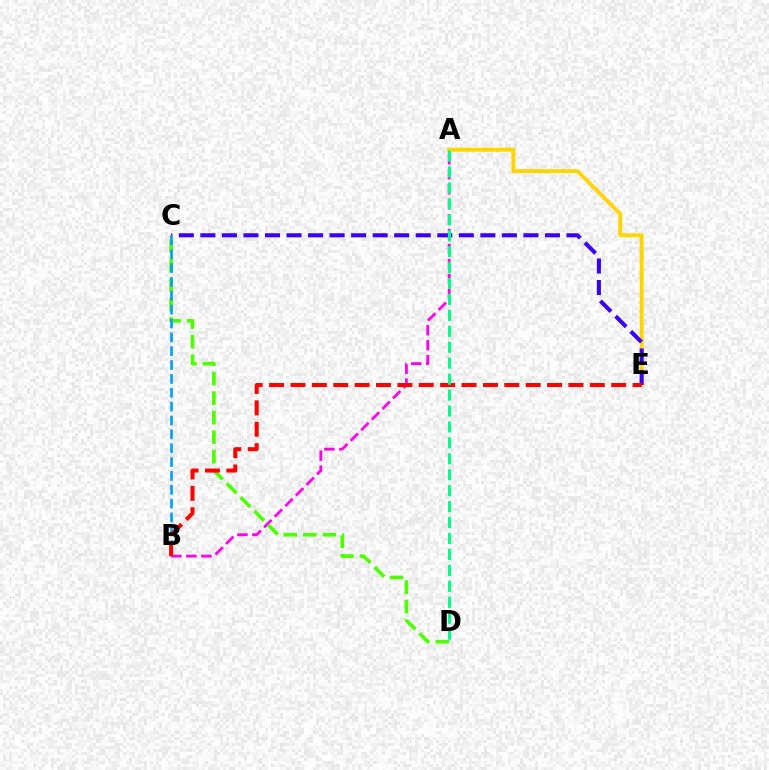{('A', 'E'): [{'color': '#ffd500', 'line_style': 'solid', 'thickness': 2.8}], ('C', 'E'): [{'color': '#3700ff', 'line_style': 'dashed', 'thickness': 2.93}], ('A', 'B'): [{'color': '#ff00ed', 'line_style': 'dashed', 'thickness': 2.04}], ('C', 'D'): [{'color': '#4fff00', 'line_style': 'dashed', 'thickness': 2.65}], ('B', 'C'): [{'color': '#009eff', 'line_style': 'dashed', 'thickness': 1.88}], ('B', 'E'): [{'color': '#ff0000', 'line_style': 'dashed', 'thickness': 2.9}], ('A', 'D'): [{'color': '#00ff86', 'line_style': 'dashed', 'thickness': 2.16}]}